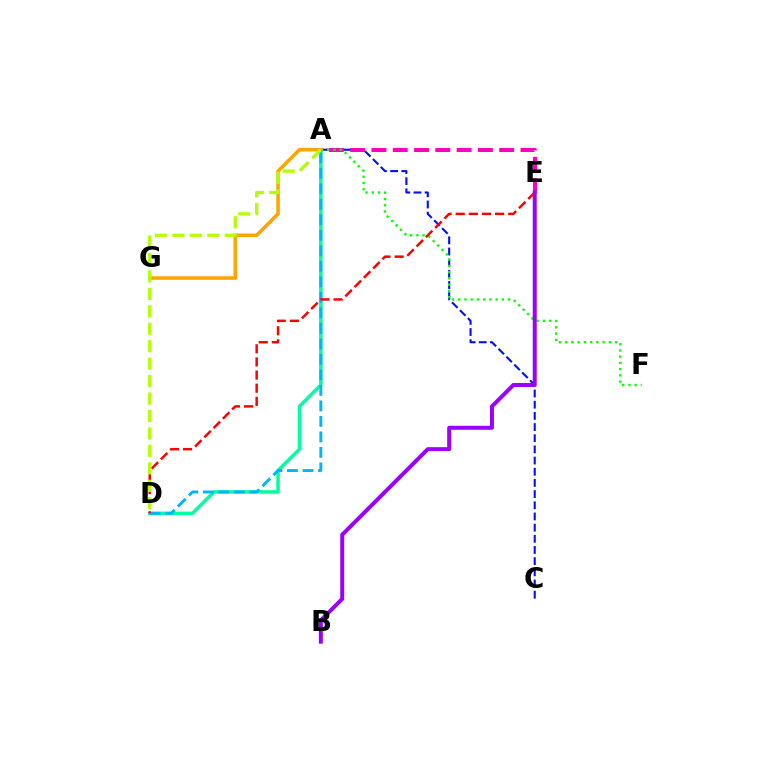{('A', 'D'): [{'color': '#00ff9d', 'line_style': 'solid', 'thickness': 2.5}, {'color': '#00b5ff', 'line_style': 'dashed', 'thickness': 2.11}, {'color': '#b3ff00', 'line_style': 'dashed', 'thickness': 2.37}], ('A', 'C'): [{'color': '#0010ff', 'line_style': 'dashed', 'thickness': 1.52}], ('A', 'E'): [{'color': '#ff00bd', 'line_style': 'dashed', 'thickness': 2.89}], ('A', 'F'): [{'color': '#08ff00', 'line_style': 'dotted', 'thickness': 1.69}], ('A', 'G'): [{'color': '#ffa500', 'line_style': 'solid', 'thickness': 2.57}], ('D', 'E'): [{'color': '#ff0000', 'line_style': 'dashed', 'thickness': 1.78}], ('B', 'E'): [{'color': '#9b00ff', 'line_style': 'solid', 'thickness': 2.86}]}